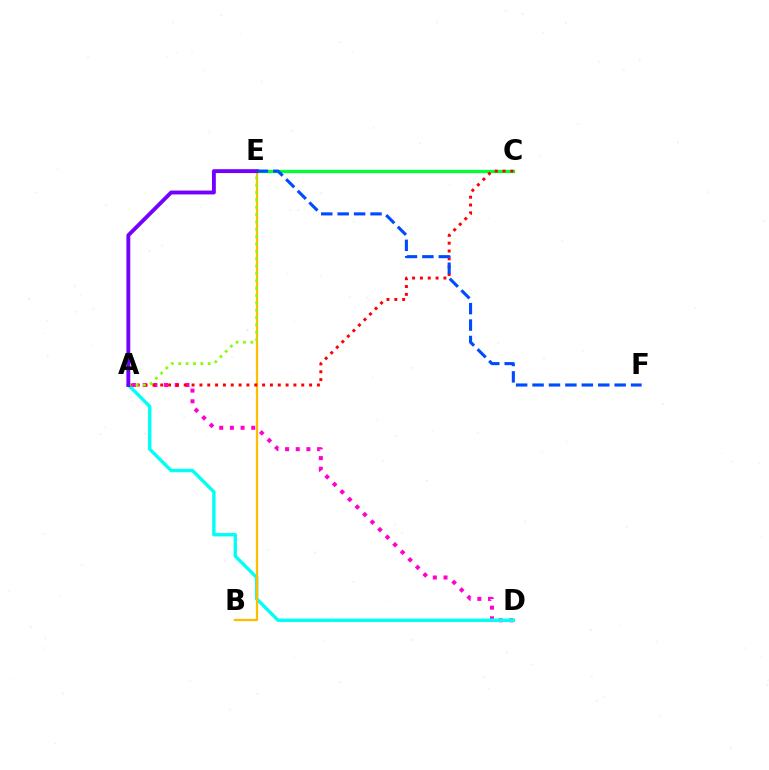{('A', 'D'): [{'color': '#ff00cf', 'line_style': 'dotted', 'thickness': 2.9}, {'color': '#00fff6', 'line_style': 'solid', 'thickness': 2.44}], ('B', 'E'): [{'color': '#ffbd00', 'line_style': 'solid', 'thickness': 1.64}], ('C', 'E'): [{'color': '#00ff39', 'line_style': 'solid', 'thickness': 2.36}], ('A', 'C'): [{'color': '#ff0000', 'line_style': 'dotted', 'thickness': 2.13}], ('A', 'E'): [{'color': '#84ff00', 'line_style': 'dotted', 'thickness': 2.0}, {'color': '#7200ff', 'line_style': 'solid', 'thickness': 2.78}], ('E', 'F'): [{'color': '#004bff', 'line_style': 'dashed', 'thickness': 2.23}]}